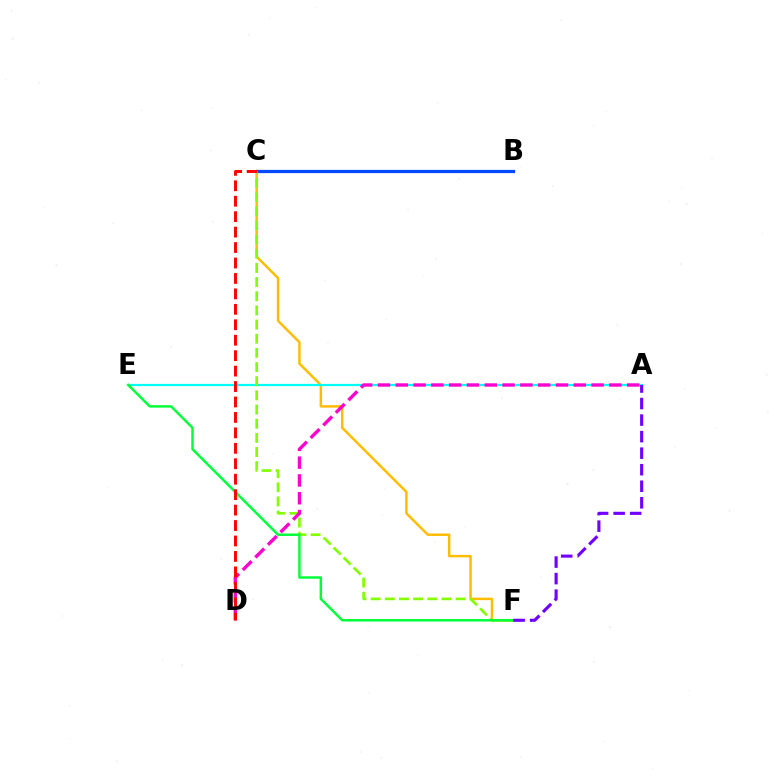{('C', 'F'): [{'color': '#ffbd00', 'line_style': 'solid', 'thickness': 1.77}, {'color': '#84ff00', 'line_style': 'dashed', 'thickness': 1.92}], ('B', 'C'): [{'color': '#004bff', 'line_style': 'solid', 'thickness': 2.33}], ('A', 'E'): [{'color': '#00fff6', 'line_style': 'solid', 'thickness': 1.6}], ('E', 'F'): [{'color': '#00ff39', 'line_style': 'solid', 'thickness': 1.77}], ('A', 'D'): [{'color': '#ff00cf', 'line_style': 'dashed', 'thickness': 2.42}], ('A', 'F'): [{'color': '#7200ff', 'line_style': 'dashed', 'thickness': 2.25}], ('C', 'D'): [{'color': '#ff0000', 'line_style': 'dashed', 'thickness': 2.1}]}